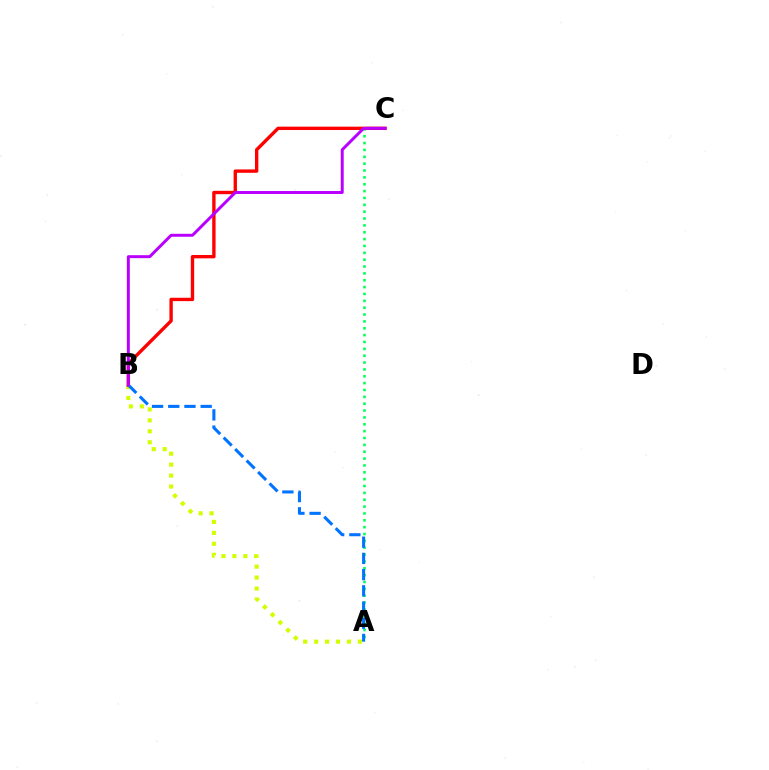{('A', 'B'): [{'color': '#d1ff00', 'line_style': 'dotted', 'thickness': 2.97}, {'color': '#0074ff', 'line_style': 'dashed', 'thickness': 2.2}], ('A', 'C'): [{'color': '#00ff5c', 'line_style': 'dotted', 'thickness': 1.86}], ('B', 'C'): [{'color': '#ff0000', 'line_style': 'solid', 'thickness': 2.42}, {'color': '#b900ff', 'line_style': 'solid', 'thickness': 2.13}]}